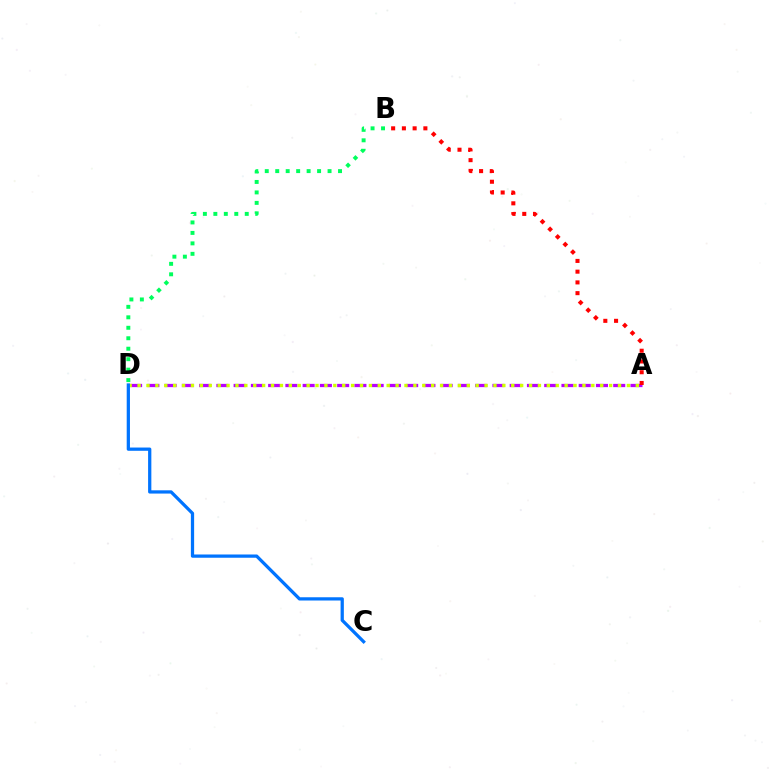{('A', 'D'): [{'color': '#b900ff', 'line_style': 'dashed', 'thickness': 2.34}, {'color': '#d1ff00', 'line_style': 'dotted', 'thickness': 2.42}], ('C', 'D'): [{'color': '#0074ff', 'line_style': 'solid', 'thickness': 2.34}], ('B', 'D'): [{'color': '#00ff5c', 'line_style': 'dotted', 'thickness': 2.84}], ('A', 'B'): [{'color': '#ff0000', 'line_style': 'dotted', 'thickness': 2.92}]}